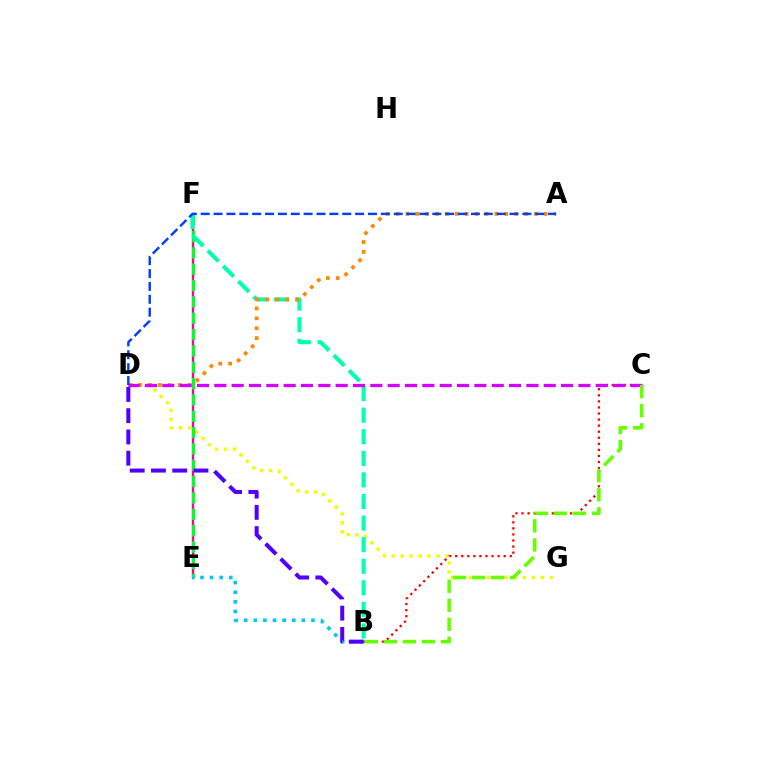{('E', 'F'): [{'color': '#ff00a0', 'line_style': 'solid', 'thickness': 1.69}, {'color': '#00ff27', 'line_style': 'dashed', 'thickness': 2.22}], ('D', 'G'): [{'color': '#eeff00', 'line_style': 'dotted', 'thickness': 2.44}], ('B', 'E'): [{'color': '#00c7ff', 'line_style': 'dotted', 'thickness': 2.61}], ('B', 'C'): [{'color': '#ff0000', 'line_style': 'dotted', 'thickness': 1.65}, {'color': '#66ff00', 'line_style': 'dashed', 'thickness': 2.59}], ('B', 'F'): [{'color': '#00ffaf', 'line_style': 'dashed', 'thickness': 2.93}], ('A', 'D'): [{'color': '#ff8800', 'line_style': 'dotted', 'thickness': 2.69}, {'color': '#003fff', 'line_style': 'dashed', 'thickness': 1.75}], ('C', 'D'): [{'color': '#d600ff', 'line_style': 'dashed', 'thickness': 2.36}], ('B', 'D'): [{'color': '#4f00ff', 'line_style': 'dashed', 'thickness': 2.89}]}